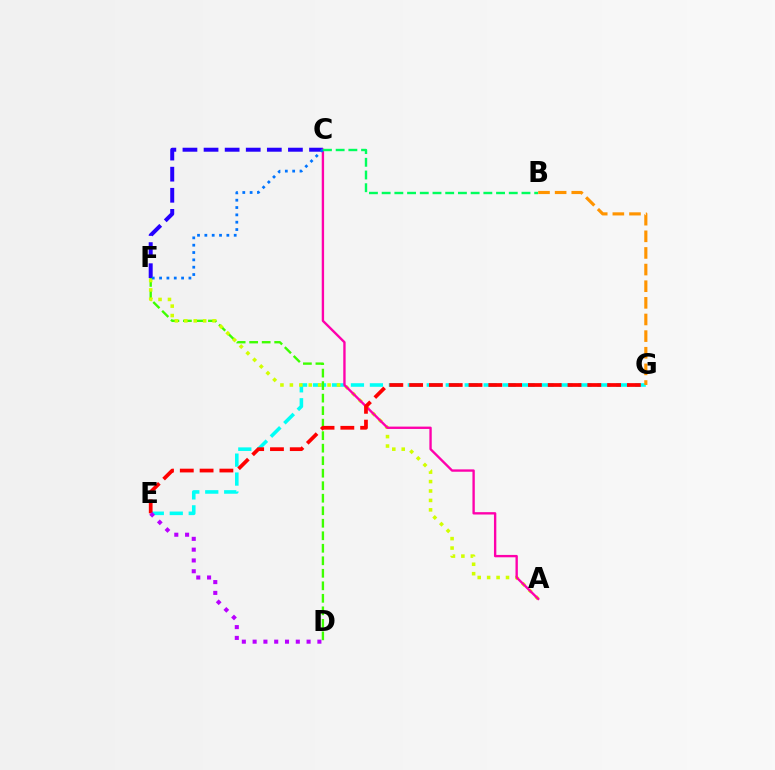{('E', 'G'): [{'color': '#00fff6', 'line_style': 'dashed', 'thickness': 2.58}, {'color': '#ff0000', 'line_style': 'dashed', 'thickness': 2.69}], ('D', 'F'): [{'color': '#3dff00', 'line_style': 'dashed', 'thickness': 1.7}], ('B', 'G'): [{'color': '#ff9400', 'line_style': 'dashed', 'thickness': 2.26}], ('C', 'F'): [{'color': '#2500ff', 'line_style': 'dashed', 'thickness': 2.87}, {'color': '#0074ff', 'line_style': 'dotted', 'thickness': 1.99}], ('A', 'F'): [{'color': '#d1ff00', 'line_style': 'dotted', 'thickness': 2.56}], ('A', 'C'): [{'color': '#ff00ac', 'line_style': 'solid', 'thickness': 1.7}], ('B', 'C'): [{'color': '#00ff5c', 'line_style': 'dashed', 'thickness': 1.73}], ('D', 'E'): [{'color': '#b900ff', 'line_style': 'dotted', 'thickness': 2.93}]}